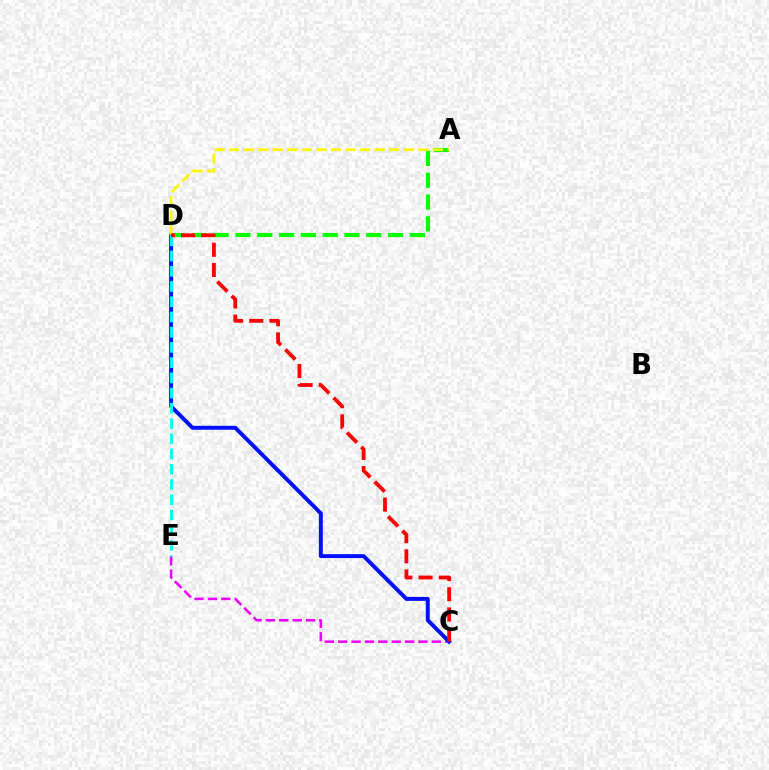{('A', 'D'): [{'color': '#08ff00', 'line_style': 'dashed', 'thickness': 2.96}, {'color': '#fcf500', 'line_style': 'dashed', 'thickness': 1.98}], ('C', 'E'): [{'color': '#ee00ff', 'line_style': 'dashed', 'thickness': 1.82}], ('C', 'D'): [{'color': '#0010ff', 'line_style': 'solid', 'thickness': 2.84}, {'color': '#ff0000', 'line_style': 'dashed', 'thickness': 2.74}], ('D', 'E'): [{'color': '#00fff6', 'line_style': 'dashed', 'thickness': 2.07}]}